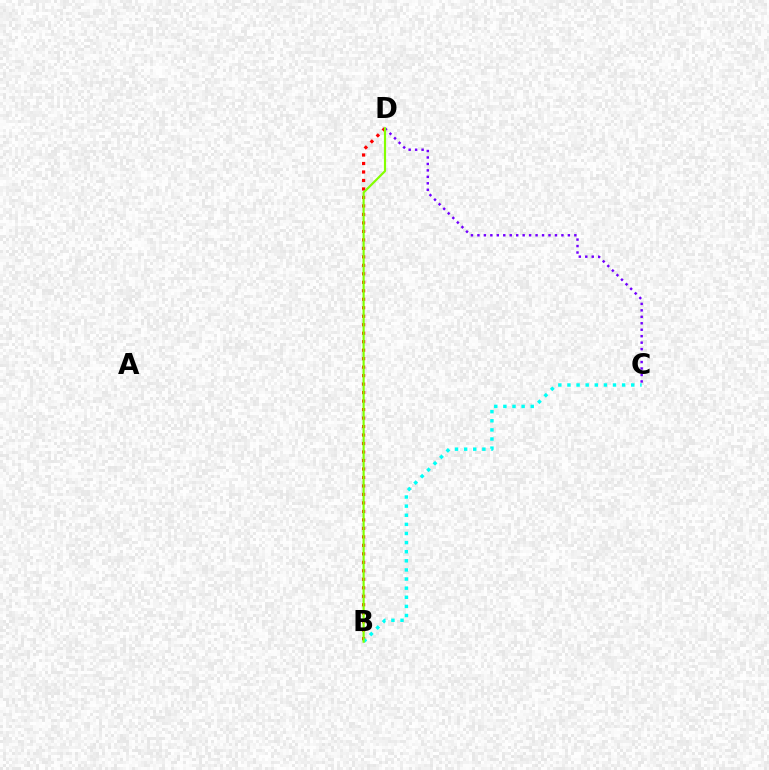{('C', 'D'): [{'color': '#7200ff', 'line_style': 'dotted', 'thickness': 1.76}], ('B', 'D'): [{'color': '#ff0000', 'line_style': 'dotted', 'thickness': 2.31}, {'color': '#84ff00', 'line_style': 'solid', 'thickness': 1.56}], ('B', 'C'): [{'color': '#00fff6', 'line_style': 'dotted', 'thickness': 2.48}]}